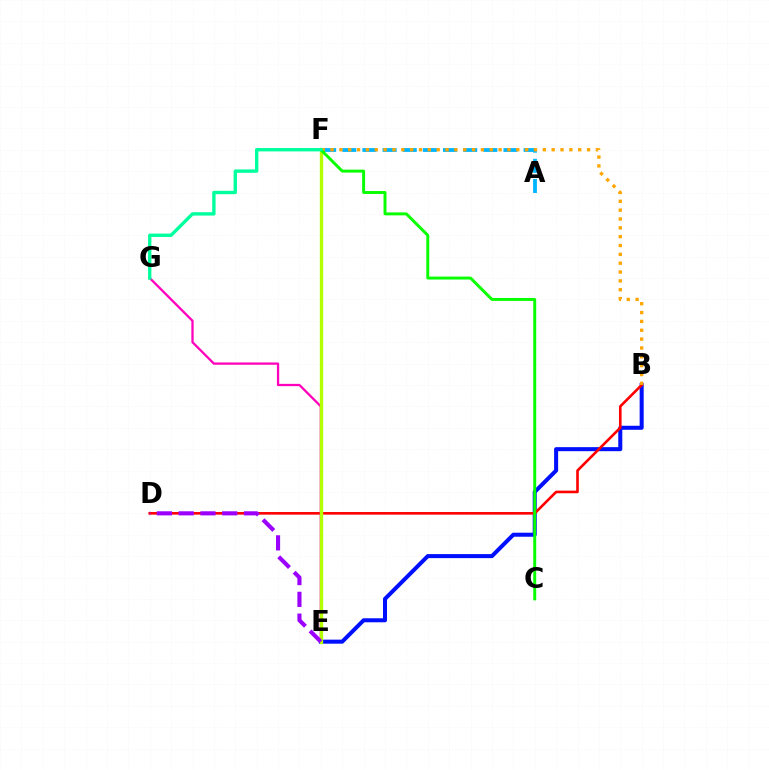{('A', 'F'): [{'color': '#00b5ff', 'line_style': 'dashed', 'thickness': 2.74}], ('B', 'E'): [{'color': '#0010ff', 'line_style': 'solid', 'thickness': 2.9}], ('B', 'D'): [{'color': '#ff0000', 'line_style': 'solid', 'thickness': 1.88}], ('B', 'F'): [{'color': '#ffa500', 'line_style': 'dotted', 'thickness': 2.4}], ('E', 'G'): [{'color': '#ff00bd', 'line_style': 'solid', 'thickness': 1.64}], ('E', 'F'): [{'color': '#b3ff00', 'line_style': 'solid', 'thickness': 2.4}], ('C', 'F'): [{'color': '#08ff00', 'line_style': 'solid', 'thickness': 2.12}], ('D', 'E'): [{'color': '#9b00ff', 'line_style': 'dashed', 'thickness': 2.96}], ('F', 'G'): [{'color': '#00ff9d', 'line_style': 'solid', 'thickness': 2.42}]}